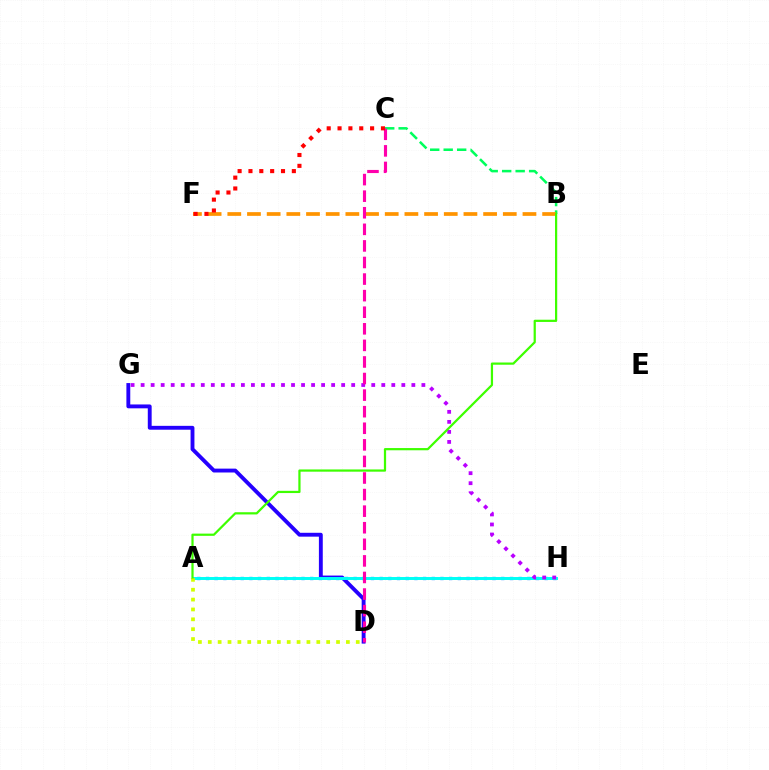{('A', 'H'): [{'color': '#0074ff', 'line_style': 'dotted', 'thickness': 2.36}, {'color': '#00fff6', 'line_style': 'solid', 'thickness': 2.13}], ('B', 'C'): [{'color': '#00ff5c', 'line_style': 'dashed', 'thickness': 1.83}], ('D', 'G'): [{'color': '#2500ff', 'line_style': 'solid', 'thickness': 2.78}], ('G', 'H'): [{'color': '#b900ff', 'line_style': 'dotted', 'thickness': 2.72}], ('B', 'F'): [{'color': '#ff9400', 'line_style': 'dashed', 'thickness': 2.67}], ('A', 'D'): [{'color': '#d1ff00', 'line_style': 'dotted', 'thickness': 2.68}], ('C', 'D'): [{'color': '#ff00ac', 'line_style': 'dashed', 'thickness': 2.25}], ('C', 'F'): [{'color': '#ff0000', 'line_style': 'dotted', 'thickness': 2.95}], ('A', 'B'): [{'color': '#3dff00', 'line_style': 'solid', 'thickness': 1.6}]}